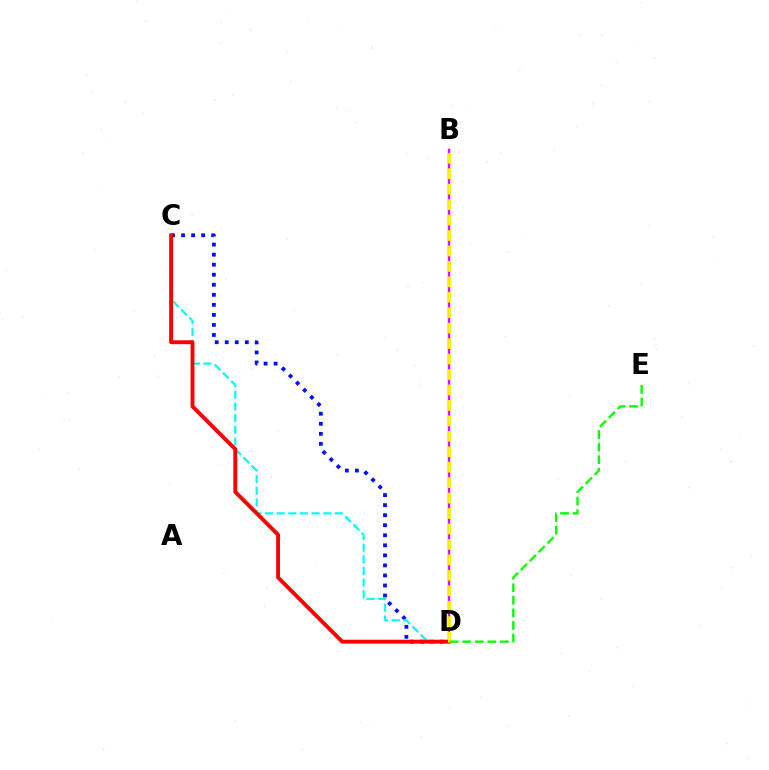{('C', 'D'): [{'color': '#0010ff', 'line_style': 'dotted', 'thickness': 2.73}, {'color': '#00fff6', 'line_style': 'dashed', 'thickness': 1.58}, {'color': '#ff0000', 'line_style': 'solid', 'thickness': 2.79}], ('B', 'D'): [{'color': '#ee00ff', 'line_style': 'solid', 'thickness': 1.72}, {'color': '#fcf500', 'line_style': 'dashed', 'thickness': 2.1}], ('D', 'E'): [{'color': '#08ff00', 'line_style': 'dashed', 'thickness': 1.71}]}